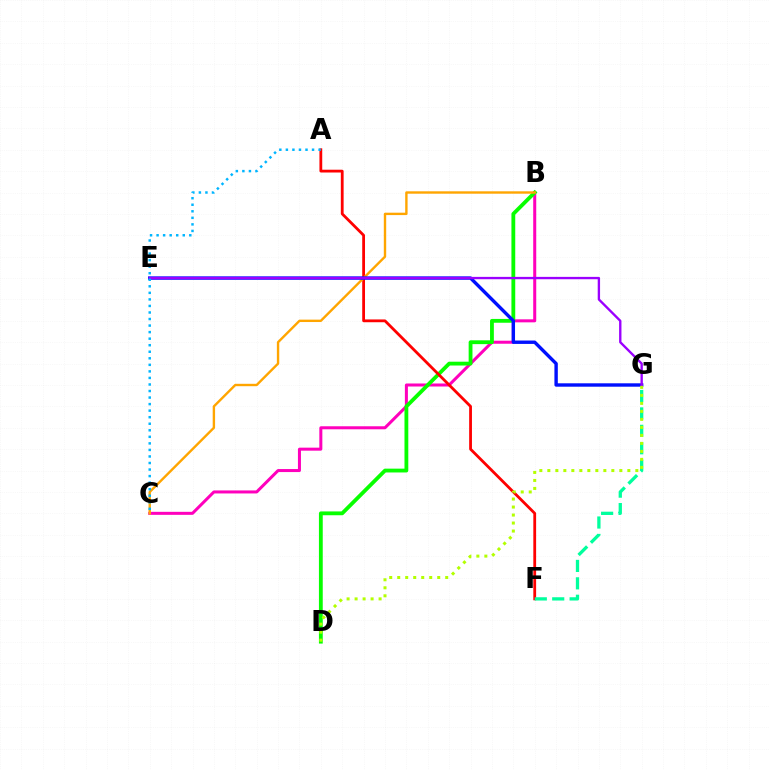{('B', 'C'): [{'color': '#ff00bd', 'line_style': 'solid', 'thickness': 2.18}, {'color': '#ffa500', 'line_style': 'solid', 'thickness': 1.72}], ('B', 'D'): [{'color': '#08ff00', 'line_style': 'solid', 'thickness': 2.75}], ('A', 'F'): [{'color': '#ff0000', 'line_style': 'solid', 'thickness': 2.01}], ('F', 'G'): [{'color': '#00ff9d', 'line_style': 'dashed', 'thickness': 2.37}], ('E', 'G'): [{'color': '#0010ff', 'line_style': 'solid', 'thickness': 2.44}, {'color': '#9b00ff', 'line_style': 'solid', 'thickness': 1.7}], ('D', 'G'): [{'color': '#b3ff00', 'line_style': 'dotted', 'thickness': 2.17}], ('A', 'C'): [{'color': '#00b5ff', 'line_style': 'dotted', 'thickness': 1.78}]}